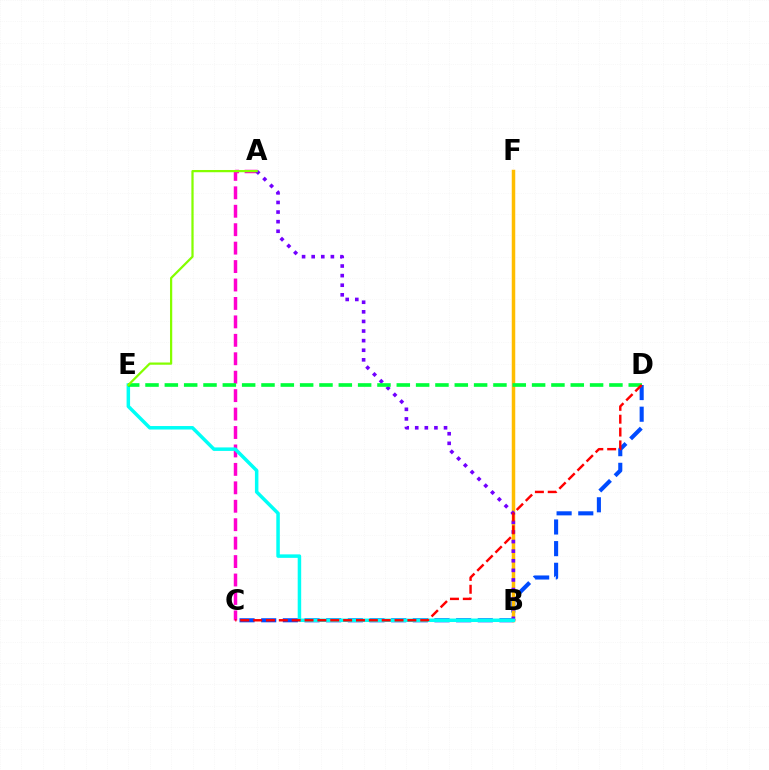{('C', 'D'): [{'color': '#004bff', 'line_style': 'dashed', 'thickness': 2.94}, {'color': '#ff0000', 'line_style': 'dashed', 'thickness': 1.75}], ('A', 'C'): [{'color': '#ff00cf', 'line_style': 'dashed', 'thickness': 2.5}], ('B', 'F'): [{'color': '#ffbd00', 'line_style': 'solid', 'thickness': 2.51}], ('A', 'B'): [{'color': '#7200ff', 'line_style': 'dotted', 'thickness': 2.61}], ('B', 'E'): [{'color': '#00fff6', 'line_style': 'solid', 'thickness': 2.52}], ('D', 'E'): [{'color': '#00ff39', 'line_style': 'dashed', 'thickness': 2.63}], ('A', 'E'): [{'color': '#84ff00', 'line_style': 'solid', 'thickness': 1.61}]}